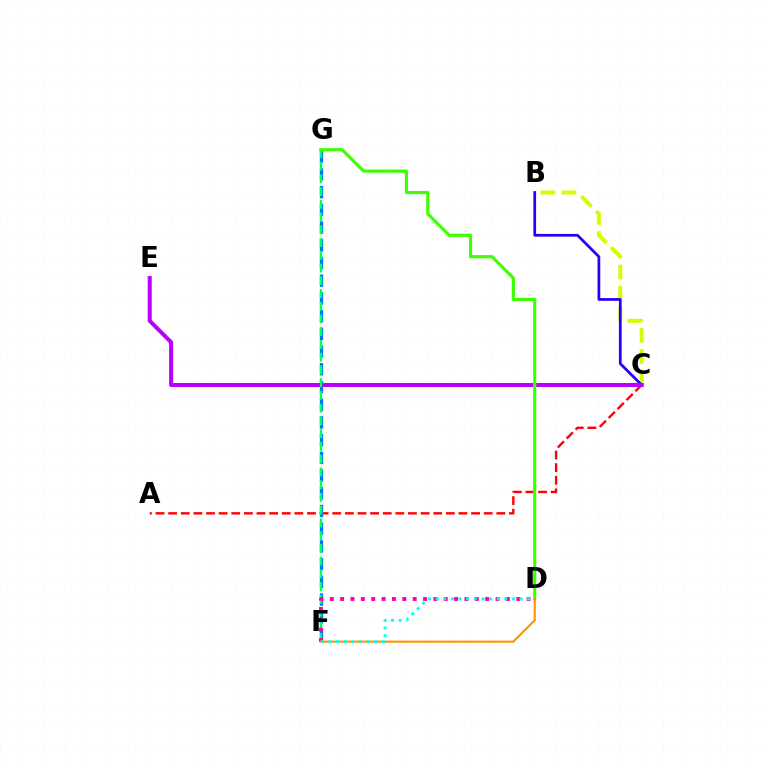{('B', 'C'): [{'color': '#d1ff00', 'line_style': 'dashed', 'thickness': 2.87}, {'color': '#2500ff', 'line_style': 'solid', 'thickness': 1.97}], ('A', 'C'): [{'color': '#ff0000', 'line_style': 'dashed', 'thickness': 1.71}], ('F', 'G'): [{'color': '#0074ff', 'line_style': 'dashed', 'thickness': 2.41}, {'color': '#00ff5c', 'line_style': 'dashed', 'thickness': 1.73}], ('C', 'E'): [{'color': '#b900ff', 'line_style': 'solid', 'thickness': 2.9}], ('D', 'F'): [{'color': '#ff00ac', 'line_style': 'dotted', 'thickness': 2.82}, {'color': '#ff9400', 'line_style': 'solid', 'thickness': 1.53}, {'color': '#00fff6', 'line_style': 'dotted', 'thickness': 2.07}], ('D', 'G'): [{'color': '#3dff00', 'line_style': 'solid', 'thickness': 2.27}]}